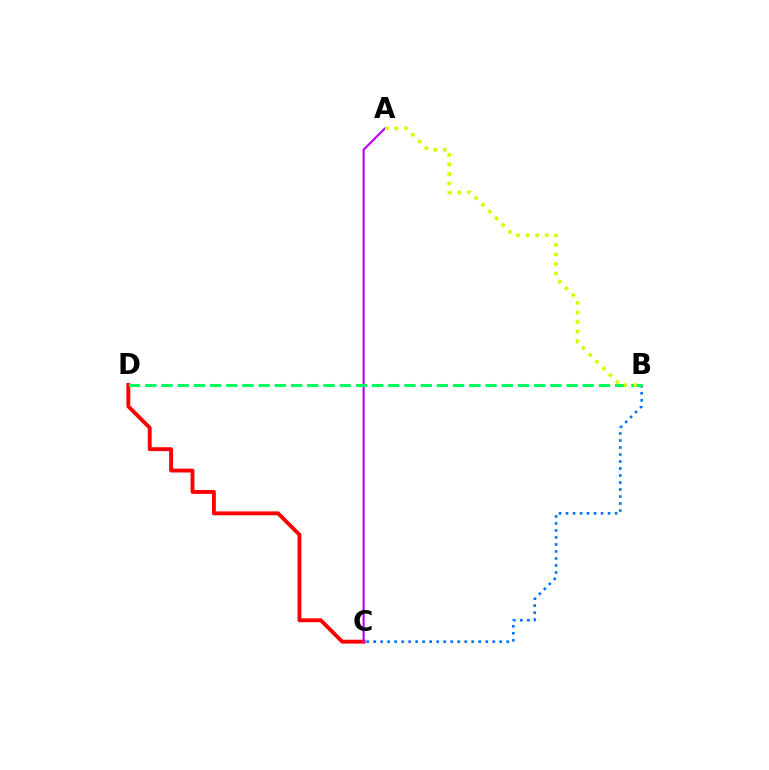{('C', 'D'): [{'color': '#ff0000', 'line_style': 'solid', 'thickness': 2.79}], ('A', 'C'): [{'color': '#b900ff', 'line_style': 'solid', 'thickness': 1.55}], ('B', 'C'): [{'color': '#0074ff', 'line_style': 'dotted', 'thickness': 1.9}], ('B', 'D'): [{'color': '#00ff5c', 'line_style': 'dashed', 'thickness': 2.2}], ('A', 'B'): [{'color': '#d1ff00', 'line_style': 'dotted', 'thickness': 2.59}]}